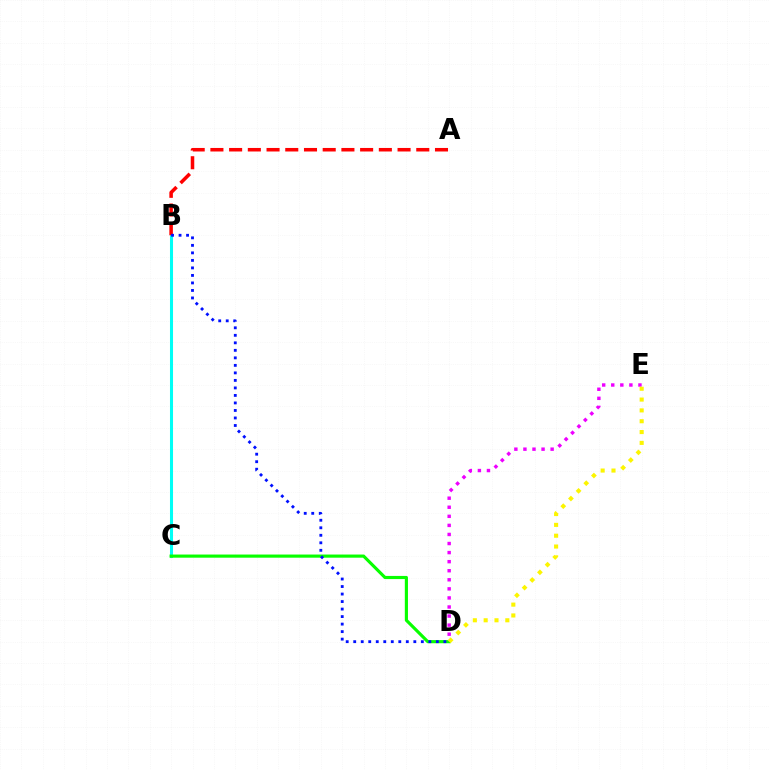{('B', 'C'): [{'color': '#00fff6', 'line_style': 'solid', 'thickness': 2.19}], ('C', 'D'): [{'color': '#08ff00', 'line_style': 'solid', 'thickness': 2.27}], ('D', 'E'): [{'color': '#ee00ff', 'line_style': 'dotted', 'thickness': 2.46}, {'color': '#fcf500', 'line_style': 'dotted', 'thickness': 2.94}], ('A', 'B'): [{'color': '#ff0000', 'line_style': 'dashed', 'thickness': 2.54}], ('B', 'D'): [{'color': '#0010ff', 'line_style': 'dotted', 'thickness': 2.04}]}